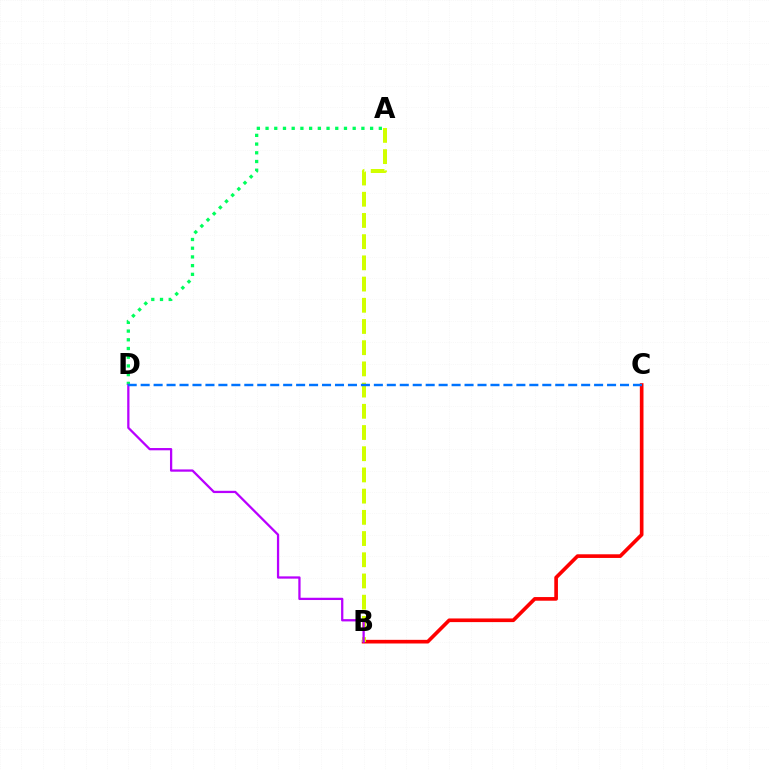{('B', 'C'): [{'color': '#ff0000', 'line_style': 'solid', 'thickness': 2.63}], ('A', 'D'): [{'color': '#00ff5c', 'line_style': 'dotted', 'thickness': 2.37}], ('A', 'B'): [{'color': '#d1ff00', 'line_style': 'dashed', 'thickness': 2.88}], ('B', 'D'): [{'color': '#b900ff', 'line_style': 'solid', 'thickness': 1.63}], ('C', 'D'): [{'color': '#0074ff', 'line_style': 'dashed', 'thickness': 1.76}]}